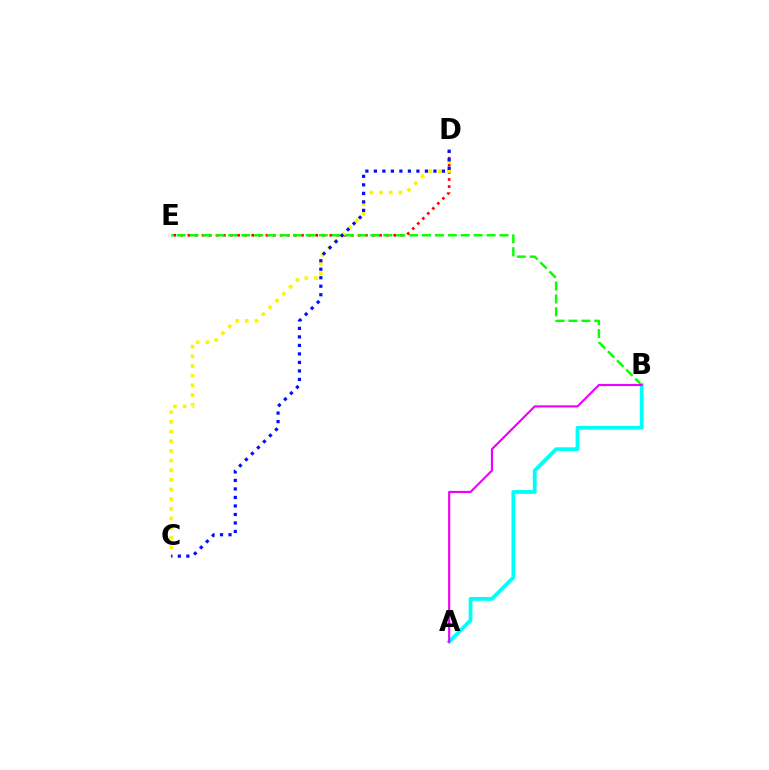{('D', 'E'): [{'color': '#ff0000', 'line_style': 'dotted', 'thickness': 1.93}], ('B', 'E'): [{'color': '#08ff00', 'line_style': 'dashed', 'thickness': 1.75}], ('C', 'D'): [{'color': '#fcf500', 'line_style': 'dotted', 'thickness': 2.62}, {'color': '#0010ff', 'line_style': 'dotted', 'thickness': 2.31}], ('A', 'B'): [{'color': '#00fff6', 'line_style': 'solid', 'thickness': 2.72}, {'color': '#ee00ff', 'line_style': 'solid', 'thickness': 1.54}]}